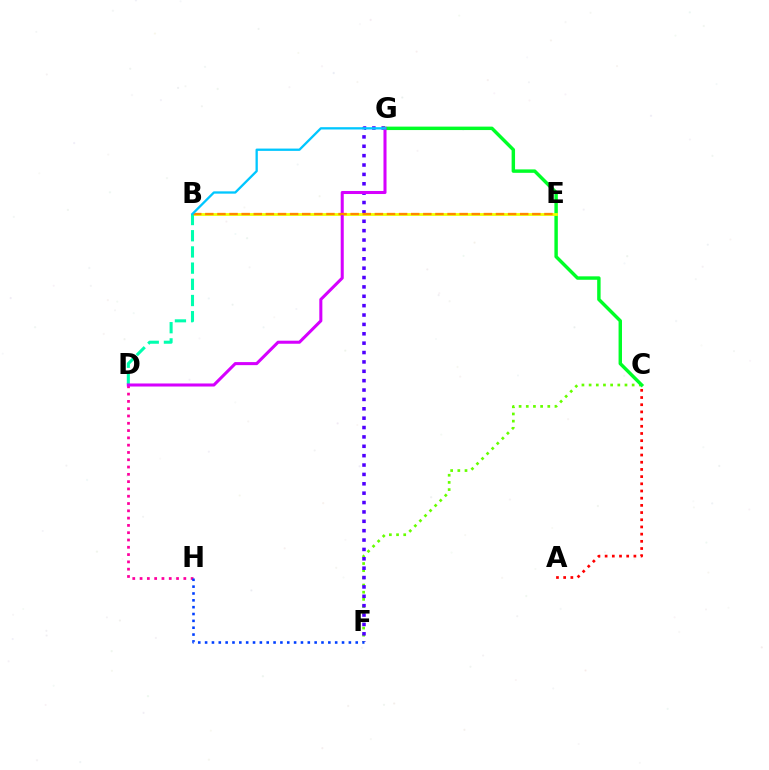{('C', 'F'): [{'color': '#66ff00', 'line_style': 'dotted', 'thickness': 1.95}], ('F', 'G'): [{'color': '#4f00ff', 'line_style': 'dotted', 'thickness': 2.55}], ('C', 'G'): [{'color': '#00ff27', 'line_style': 'solid', 'thickness': 2.47}], ('B', 'E'): [{'color': '#eeff00', 'line_style': 'solid', 'thickness': 1.99}, {'color': '#ff8800', 'line_style': 'dashed', 'thickness': 1.65}], ('D', 'H'): [{'color': '#ff00a0', 'line_style': 'dotted', 'thickness': 1.98}], ('B', 'D'): [{'color': '#00ffaf', 'line_style': 'dashed', 'thickness': 2.2}], ('A', 'C'): [{'color': '#ff0000', 'line_style': 'dotted', 'thickness': 1.95}], ('F', 'H'): [{'color': '#003fff', 'line_style': 'dotted', 'thickness': 1.86}], ('D', 'G'): [{'color': '#d600ff', 'line_style': 'solid', 'thickness': 2.19}], ('B', 'G'): [{'color': '#00c7ff', 'line_style': 'solid', 'thickness': 1.66}]}